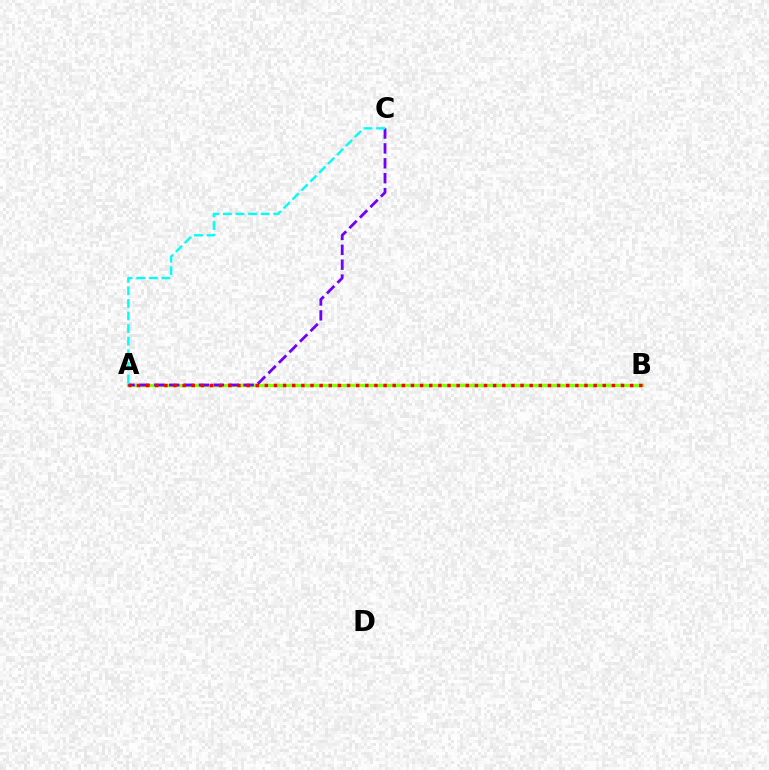{('A', 'B'): [{'color': '#84ff00', 'line_style': 'solid', 'thickness': 2.39}, {'color': '#ff0000', 'line_style': 'dotted', 'thickness': 2.48}], ('A', 'C'): [{'color': '#7200ff', 'line_style': 'dashed', 'thickness': 2.02}, {'color': '#00fff6', 'line_style': 'dashed', 'thickness': 1.71}]}